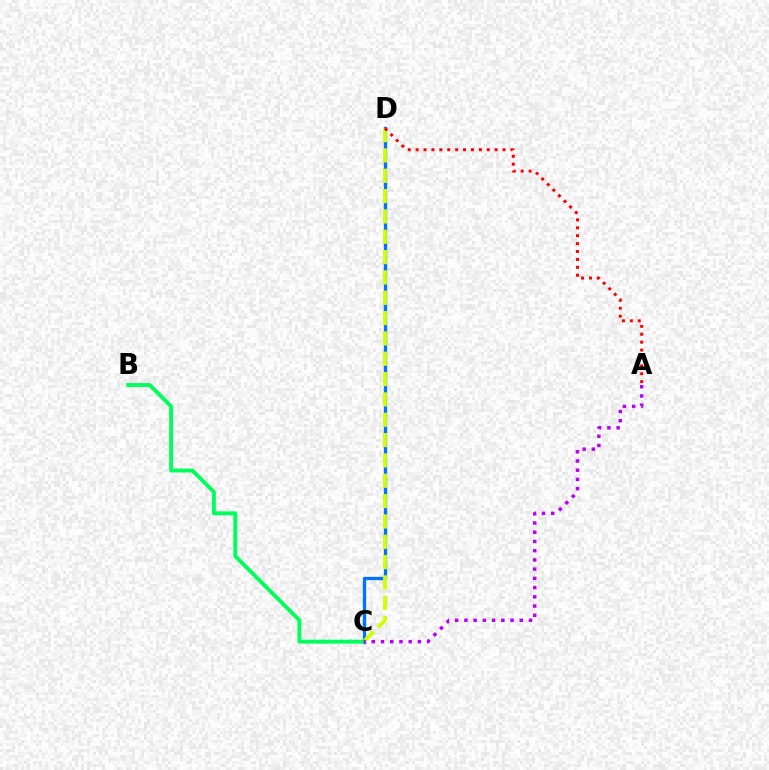{('C', 'D'): [{'color': '#0074ff', 'line_style': 'solid', 'thickness': 2.39}, {'color': '#d1ff00', 'line_style': 'dashed', 'thickness': 2.76}], ('A', 'D'): [{'color': '#ff0000', 'line_style': 'dotted', 'thickness': 2.15}], ('B', 'C'): [{'color': '#00ff5c', 'line_style': 'solid', 'thickness': 2.82}], ('A', 'C'): [{'color': '#b900ff', 'line_style': 'dotted', 'thickness': 2.51}]}